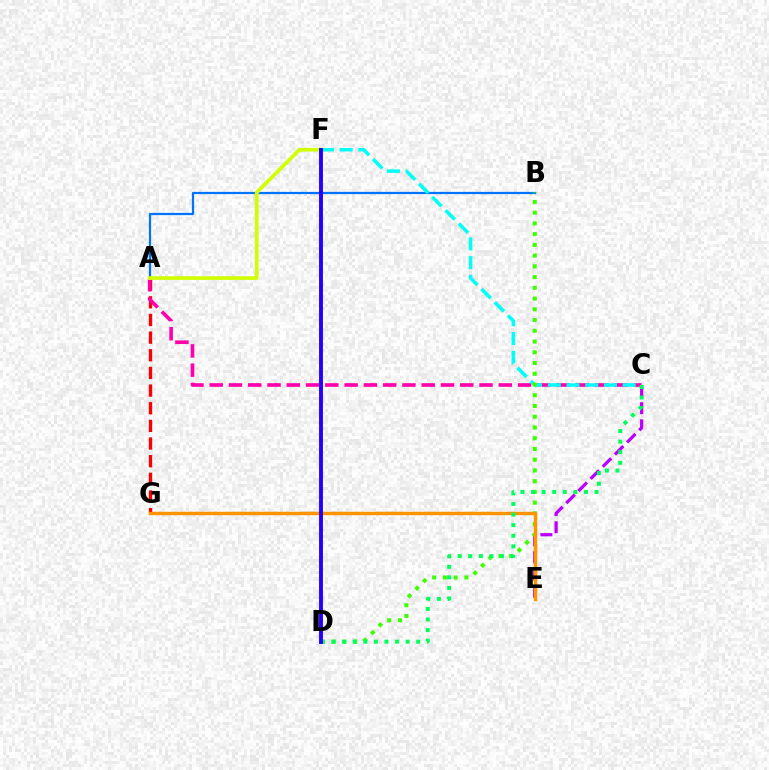{('A', 'G'): [{'color': '#ff0000', 'line_style': 'dashed', 'thickness': 2.4}], ('C', 'E'): [{'color': '#b900ff', 'line_style': 'dashed', 'thickness': 2.33}], ('A', 'C'): [{'color': '#ff00ac', 'line_style': 'dashed', 'thickness': 2.62}], ('A', 'B'): [{'color': '#0074ff', 'line_style': 'solid', 'thickness': 1.61}], ('C', 'F'): [{'color': '#00fff6', 'line_style': 'dashed', 'thickness': 2.54}], ('B', 'D'): [{'color': '#3dff00', 'line_style': 'dotted', 'thickness': 2.92}], ('E', 'G'): [{'color': '#ff9400', 'line_style': 'solid', 'thickness': 2.48}], ('C', 'D'): [{'color': '#00ff5c', 'line_style': 'dotted', 'thickness': 2.88}], ('A', 'F'): [{'color': '#d1ff00', 'line_style': 'solid', 'thickness': 2.66}], ('D', 'F'): [{'color': '#2500ff', 'line_style': 'solid', 'thickness': 2.81}]}